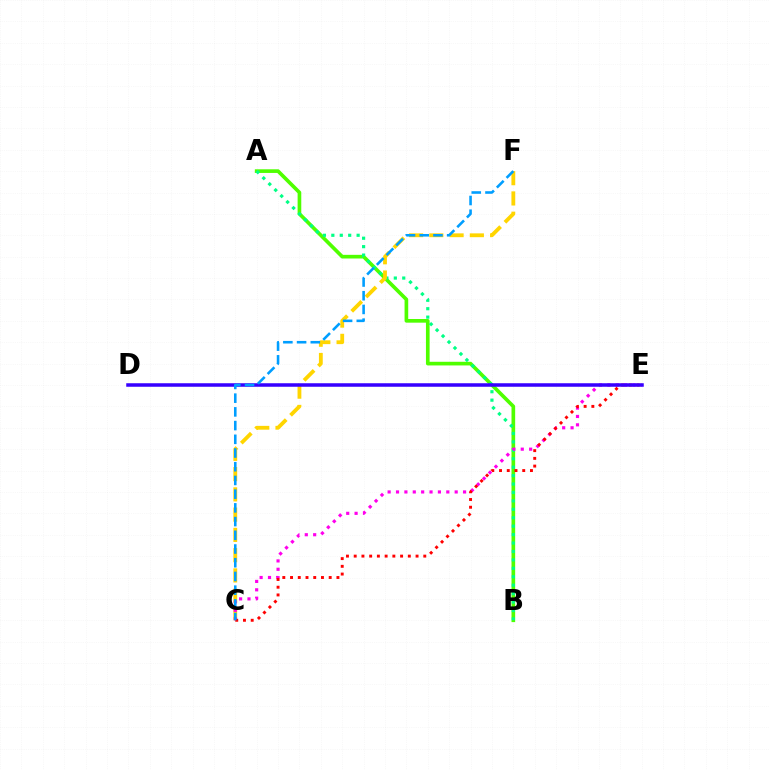{('A', 'B'): [{'color': '#4fff00', 'line_style': 'solid', 'thickness': 2.64}, {'color': '#00ff86', 'line_style': 'dotted', 'thickness': 2.29}], ('C', 'F'): [{'color': '#ffd500', 'line_style': 'dashed', 'thickness': 2.75}, {'color': '#009eff', 'line_style': 'dashed', 'thickness': 1.86}], ('C', 'E'): [{'color': '#ff00ed', 'line_style': 'dotted', 'thickness': 2.28}, {'color': '#ff0000', 'line_style': 'dotted', 'thickness': 2.1}], ('D', 'E'): [{'color': '#3700ff', 'line_style': 'solid', 'thickness': 2.53}]}